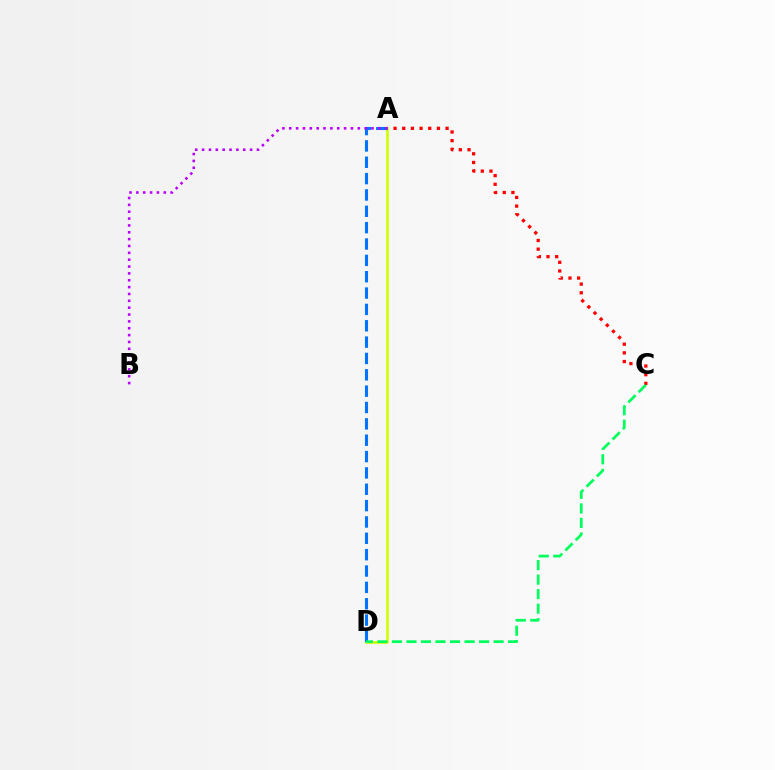{('A', 'D'): [{'color': '#d1ff00', 'line_style': 'solid', 'thickness': 1.93}, {'color': '#0074ff', 'line_style': 'dashed', 'thickness': 2.22}], ('A', 'C'): [{'color': '#ff0000', 'line_style': 'dotted', 'thickness': 2.36}], ('C', 'D'): [{'color': '#00ff5c', 'line_style': 'dashed', 'thickness': 1.97}], ('A', 'B'): [{'color': '#b900ff', 'line_style': 'dotted', 'thickness': 1.86}]}